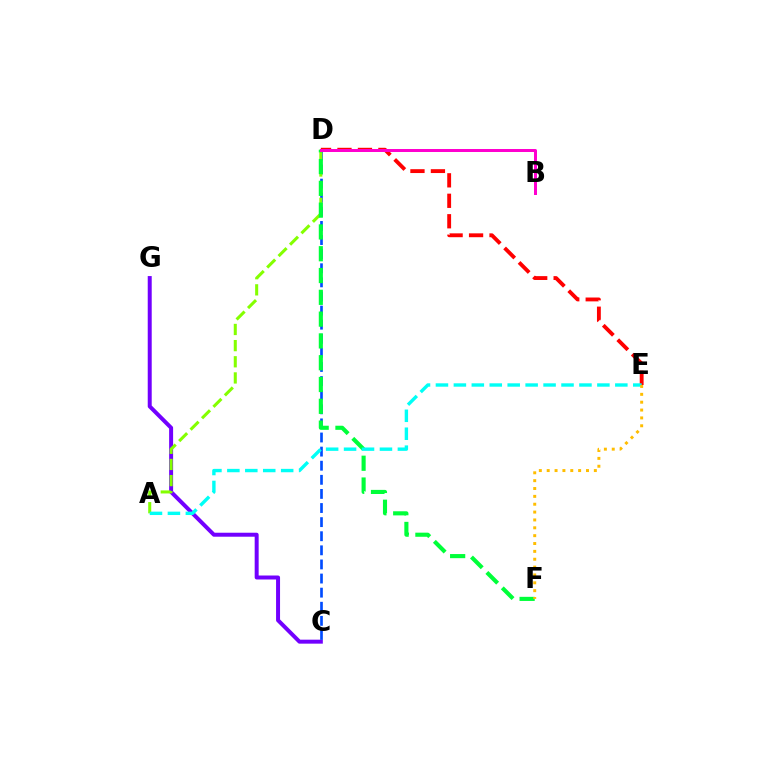{('C', 'G'): [{'color': '#7200ff', 'line_style': 'solid', 'thickness': 2.87}], ('D', 'E'): [{'color': '#ff0000', 'line_style': 'dashed', 'thickness': 2.78}], ('C', 'D'): [{'color': '#004bff', 'line_style': 'dashed', 'thickness': 1.92}], ('A', 'D'): [{'color': '#84ff00', 'line_style': 'dashed', 'thickness': 2.19}], ('D', 'F'): [{'color': '#00ff39', 'line_style': 'dashed', 'thickness': 2.96}], ('A', 'E'): [{'color': '#00fff6', 'line_style': 'dashed', 'thickness': 2.44}], ('B', 'D'): [{'color': '#ff00cf', 'line_style': 'solid', 'thickness': 2.16}], ('E', 'F'): [{'color': '#ffbd00', 'line_style': 'dotted', 'thickness': 2.13}]}